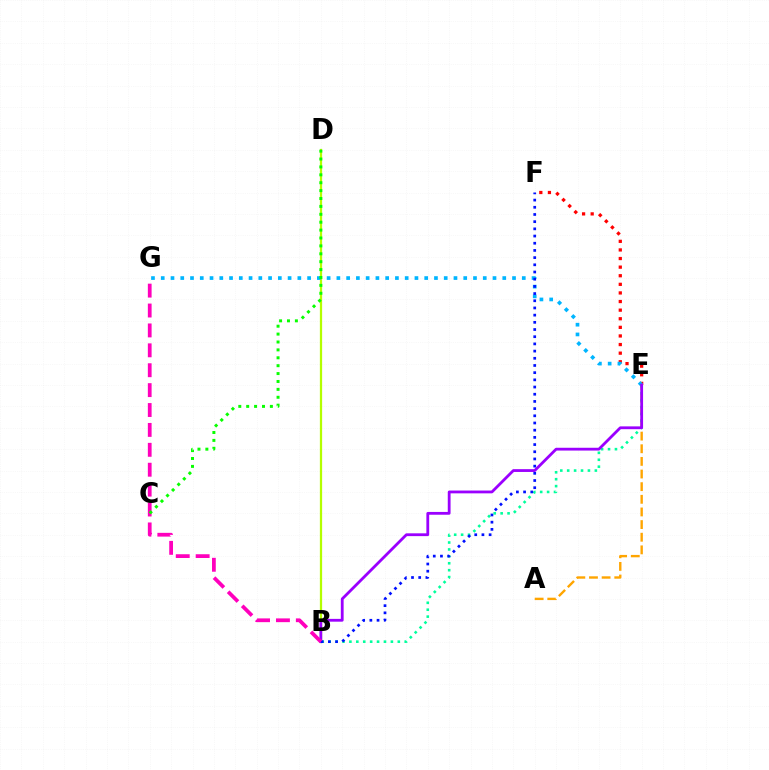{('A', 'E'): [{'color': '#ffa500', 'line_style': 'dashed', 'thickness': 1.72}], ('B', 'E'): [{'color': '#00ff9d', 'line_style': 'dotted', 'thickness': 1.88}, {'color': '#9b00ff', 'line_style': 'solid', 'thickness': 2.02}], ('B', 'D'): [{'color': '#b3ff00', 'line_style': 'solid', 'thickness': 1.62}], ('E', 'F'): [{'color': '#ff0000', 'line_style': 'dotted', 'thickness': 2.34}], ('E', 'G'): [{'color': '#00b5ff', 'line_style': 'dotted', 'thickness': 2.65}], ('B', 'F'): [{'color': '#0010ff', 'line_style': 'dotted', 'thickness': 1.95}], ('B', 'G'): [{'color': '#ff00bd', 'line_style': 'dashed', 'thickness': 2.7}], ('C', 'D'): [{'color': '#08ff00', 'line_style': 'dotted', 'thickness': 2.15}]}